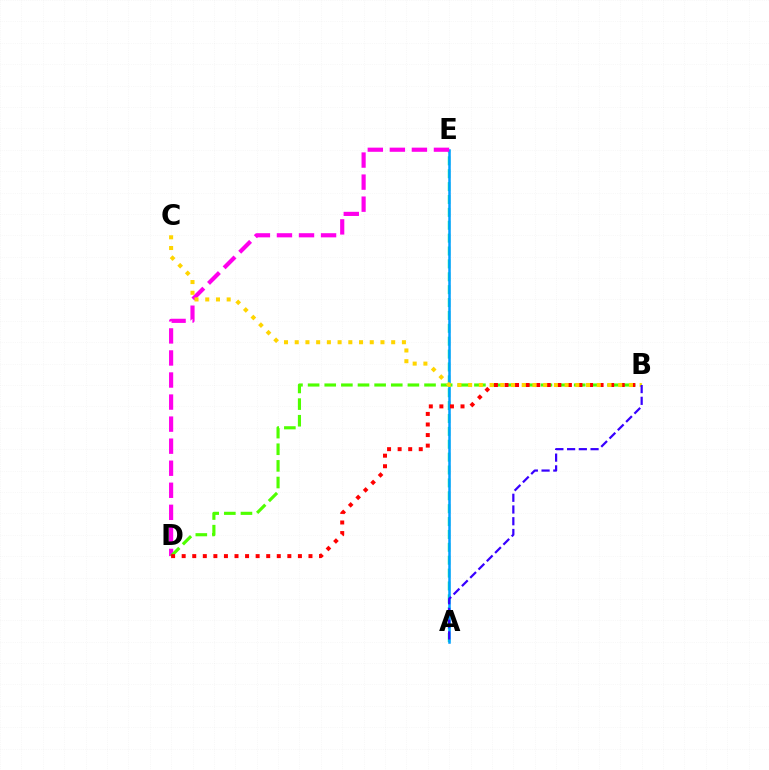{('A', 'E'): [{'color': '#00ff86', 'line_style': 'dashed', 'thickness': 1.75}, {'color': '#009eff', 'line_style': 'solid', 'thickness': 1.82}], ('D', 'E'): [{'color': '#ff00ed', 'line_style': 'dashed', 'thickness': 3.0}], ('B', 'D'): [{'color': '#4fff00', 'line_style': 'dashed', 'thickness': 2.26}, {'color': '#ff0000', 'line_style': 'dotted', 'thickness': 2.87}], ('B', 'C'): [{'color': '#ffd500', 'line_style': 'dotted', 'thickness': 2.91}], ('A', 'B'): [{'color': '#3700ff', 'line_style': 'dashed', 'thickness': 1.59}]}